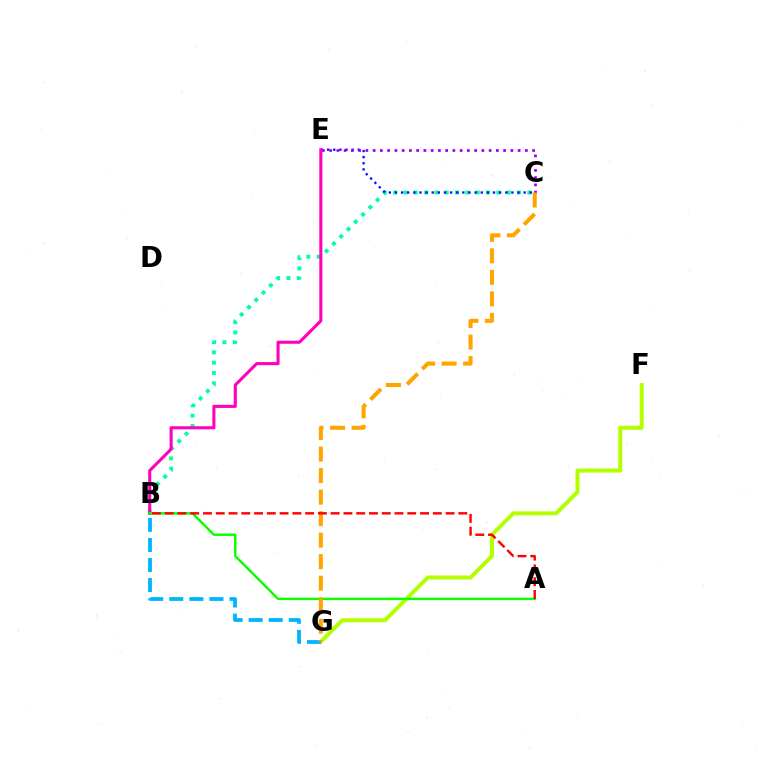{('B', 'C'): [{'color': '#00ff9d', 'line_style': 'dotted', 'thickness': 2.8}], ('C', 'E'): [{'color': '#0010ff', 'line_style': 'dotted', 'thickness': 1.67}, {'color': '#9b00ff', 'line_style': 'dotted', 'thickness': 1.97}], ('F', 'G'): [{'color': '#b3ff00', 'line_style': 'solid', 'thickness': 2.88}], ('B', 'E'): [{'color': '#ff00bd', 'line_style': 'solid', 'thickness': 2.22}], ('B', 'G'): [{'color': '#00b5ff', 'line_style': 'dashed', 'thickness': 2.73}], ('A', 'B'): [{'color': '#08ff00', 'line_style': 'solid', 'thickness': 1.75}, {'color': '#ff0000', 'line_style': 'dashed', 'thickness': 1.73}], ('C', 'G'): [{'color': '#ffa500', 'line_style': 'dashed', 'thickness': 2.92}]}